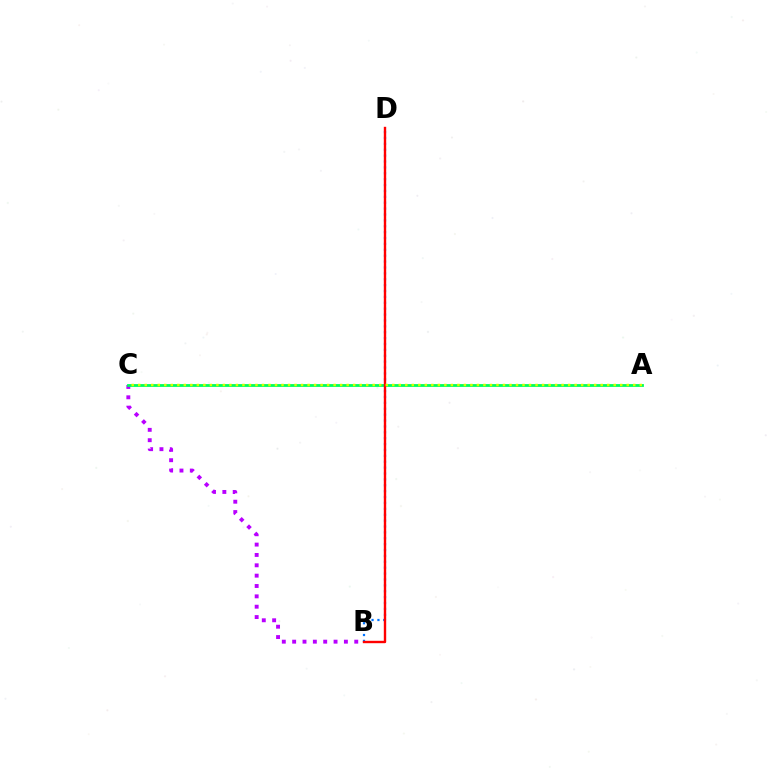{('B', 'C'): [{'color': '#b900ff', 'line_style': 'dotted', 'thickness': 2.81}], ('A', 'C'): [{'color': '#00ff5c', 'line_style': 'solid', 'thickness': 2.02}, {'color': '#d1ff00', 'line_style': 'dotted', 'thickness': 1.77}], ('B', 'D'): [{'color': '#0074ff', 'line_style': 'dotted', 'thickness': 1.6}, {'color': '#ff0000', 'line_style': 'solid', 'thickness': 1.72}]}